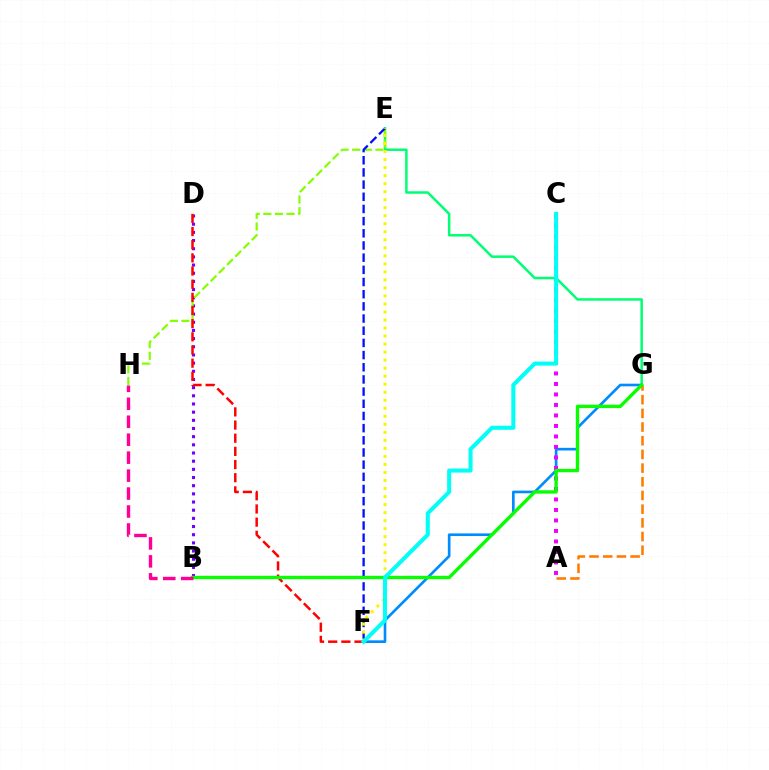{('E', 'G'): [{'color': '#00ff74', 'line_style': 'solid', 'thickness': 1.8}], ('B', 'D'): [{'color': '#7200ff', 'line_style': 'dotted', 'thickness': 2.22}], ('E', 'H'): [{'color': '#84ff00', 'line_style': 'dashed', 'thickness': 1.58}], ('E', 'F'): [{'color': '#0010ff', 'line_style': 'dashed', 'thickness': 1.65}, {'color': '#fcf500', 'line_style': 'dotted', 'thickness': 2.18}], ('F', 'G'): [{'color': '#008cff', 'line_style': 'solid', 'thickness': 1.91}], ('D', 'F'): [{'color': '#ff0000', 'line_style': 'dashed', 'thickness': 1.79}], ('A', 'C'): [{'color': '#ee00ff', 'line_style': 'dotted', 'thickness': 2.85}], ('A', 'G'): [{'color': '#ff7c00', 'line_style': 'dashed', 'thickness': 1.86}], ('B', 'G'): [{'color': '#08ff00', 'line_style': 'solid', 'thickness': 2.42}], ('B', 'H'): [{'color': '#ff0094', 'line_style': 'dashed', 'thickness': 2.44}], ('C', 'F'): [{'color': '#00fff6', 'line_style': 'solid', 'thickness': 2.91}]}